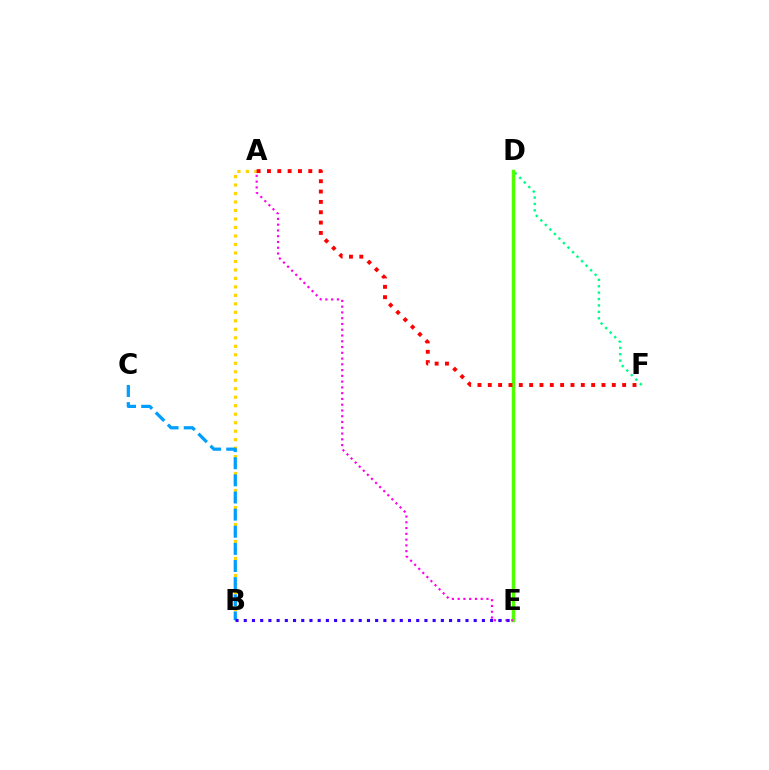{('A', 'B'): [{'color': '#ffd500', 'line_style': 'dotted', 'thickness': 2.31}], ('D', 'F'): [{'color': '#00ff86', 'line_style': 'dotted', 'thickness': 1.74}], ('D', 'E'): [{'color': '#4fff00', 'line_style': 'solid', 'thickness': 2.51}], ('A', 'F'): [{'color': '#ff0000', 'line_style': 'dotted', 'thickness': 2.81}], ('A', 'E'): [{'color': '#ff00ed', 'line_style': 'dotted', 'thickness': 1.57}], ('B', 'C'): [{'color': '#009eff', 'line_style': 'dashed', 'thickness': 2.33}], ('B', 'E'): [{'color': '#3700ff', 'line_style': 'dotted', 'thickness': 2.23}]}